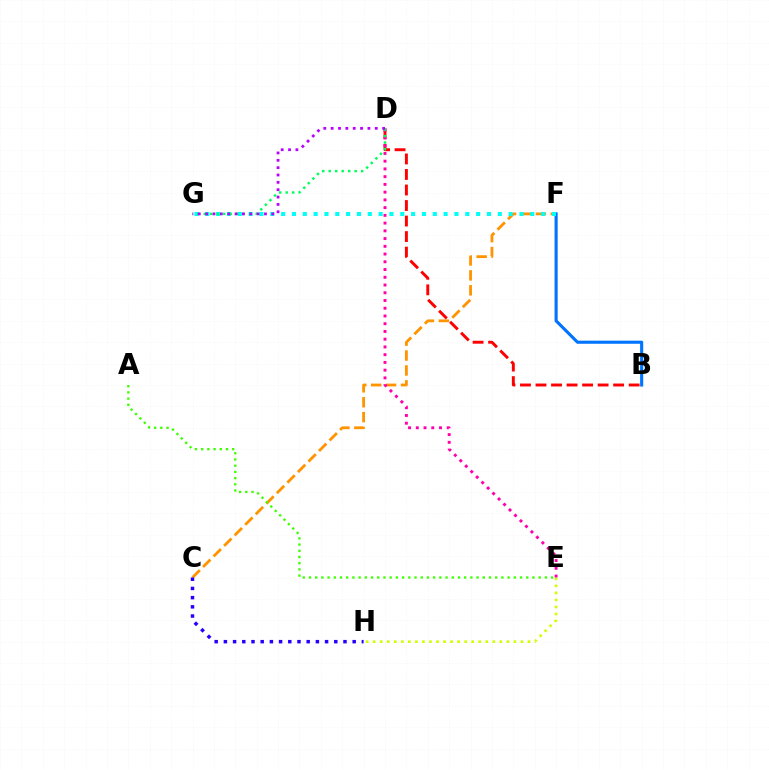{('E', 'H'): [{'color': '#d1ff00', 'line_style': 'dotted', 'thickness': 1.91}], ('C', 'F'): [{'color': '#ff9400', 'line_style': 'dashed', 'thickness': 2.03}], ('B', 'F'): [{'color': '#0074ff', 'line_style': 'solid', 'thickness': 2.23}], ('B', 'D'): [{'color': '#ff0000', 'line_style': 'dashed', 'thickness': 2.11}], ('A', 'E'): [{'color': '#3dff00', 'line_style': 'dotted', 'thickness': 1.69}], ('D', 'E'): [{'color': '#ff00ac', 'line_style': 'dotted', 'thickness': 2.1}], ('F', 'G'): [{'color': '#00fff6', 'line_style': 'dotted', 'thickness': 2.94}], ('C', 'H'): [{'color': '#2500ff', 'line_style': 'dotted', 'thickness': 2.5}], ('D', 'G'): [{'color': '#00ff5c', 'line_style': 'dotted', 'thickness': 1.76}, {'color': '#b900ff', 'line_style': 'dotted', 'thickness': 2.0}]}